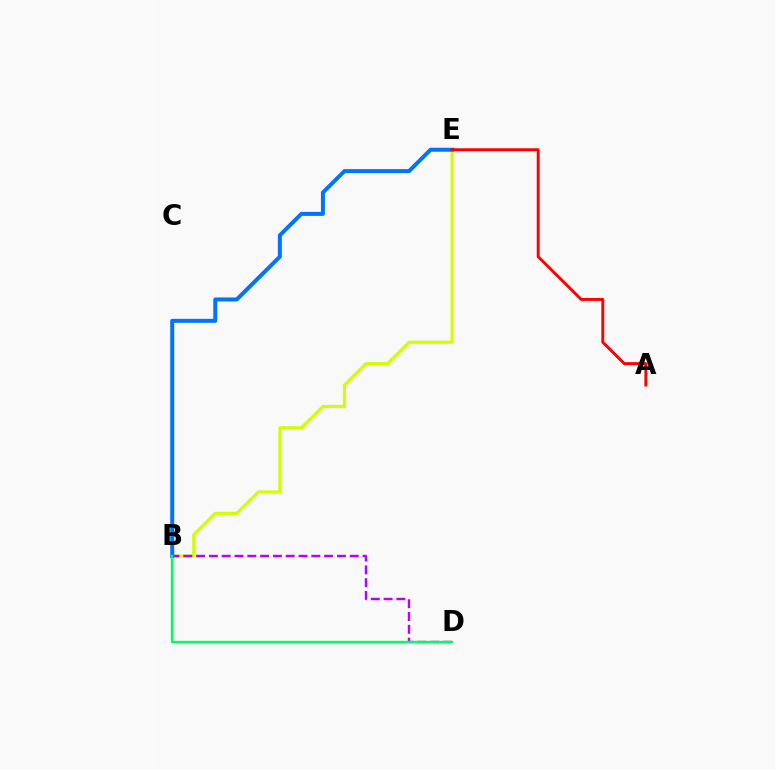{('B', 'E'): [{'color': '#d1ff00', 'line_style': 'solid', 'thickness': 2.28}, {'color': '#0074ff', 'line_style': 'solid', 'thickness': 2.88}], ('B', 'D'): [{'color': '#b900ff', 'line_style': 'dashed', 'thickness': 1.74}, {'color': '#00ff5c', 'line_style': 'solid', 'thickness': 1.7}], ('A', 'E'): [{'color': '#ff0000', 'line_style': 'solid', 'thickness': 2.1}]}